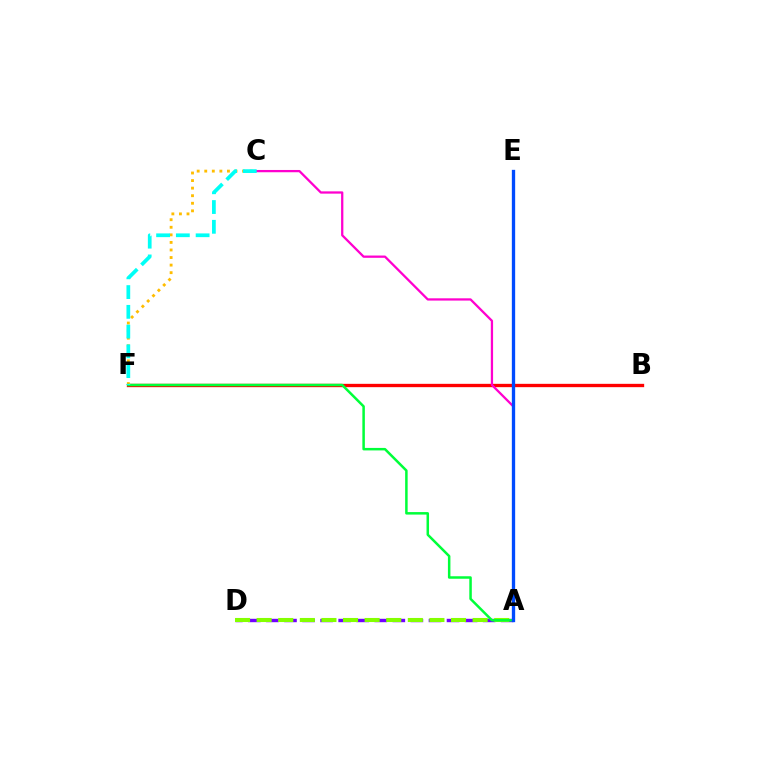{('B', 'F'): [{'color': '#ff0000', 'line_style': 'solid', 'thickness': 2.4}], ('A', 'D'): [{'color': '#7200ff', 'line_style': 'dashed', 'thickness': 2.45}, {'color': '#84ff00', 'line_style': 'dashed', 'thickness': 2.93}], ('C', 'F'): [{'color': '#ffbd00', 'line_style': 'dotted', 'thickness': 2.06}, {'color': '#00fff6', 'line_style': 'dashed', 'thickness': 2.68}], ('A', 'C'): [{'color': '#ff00cf', 'line_style': 'solid', 'thickness': 1.64}], ('A', 'F'): [{'color': '#00ff39', 'line_style': 'solid', 'thickness': 1.8}], ('A', 'E'): [{'color': '#004bff', 'line_style': 'solid', 'thickness': 2.39}]}